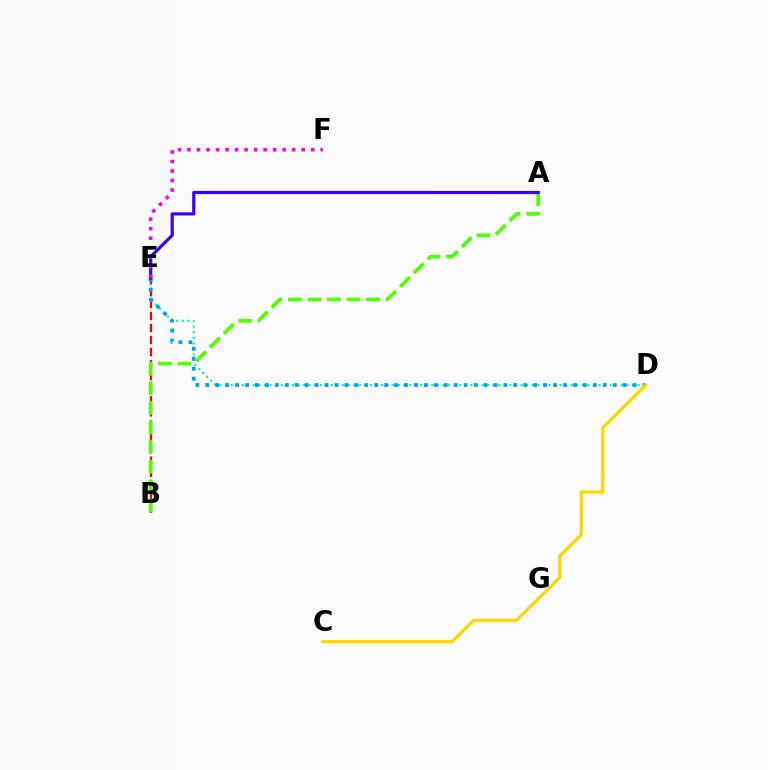{('D', 'E'): [{'color': '#00ff86', 'line_style': 'dotted', 'thickness': 1.51}, {'color': '#009eff', 'line_style': 'dotted', 'thickness': 2.7}], ('B', 'E'): [{'color': '#ff0000', 'line_style': 'dashed', 'thickness': 1.64}], ('A', 'B'): [{'color': '#4fff00', 'line_style': 'dashed', 'thickness': 2.66}], ('A', 'E'): [{'color': '#3700ff', 'line_style': 'solid', 'thickness': 2.28}], ('C', 'D'): [{'color': '#ffd500', 'line_style': 'solid', 'thickness': 2.32}], ('E', 'F'): [{'color': '#ff00ed', 'line_style': 'dotted', 'thickness': 2.59}]}